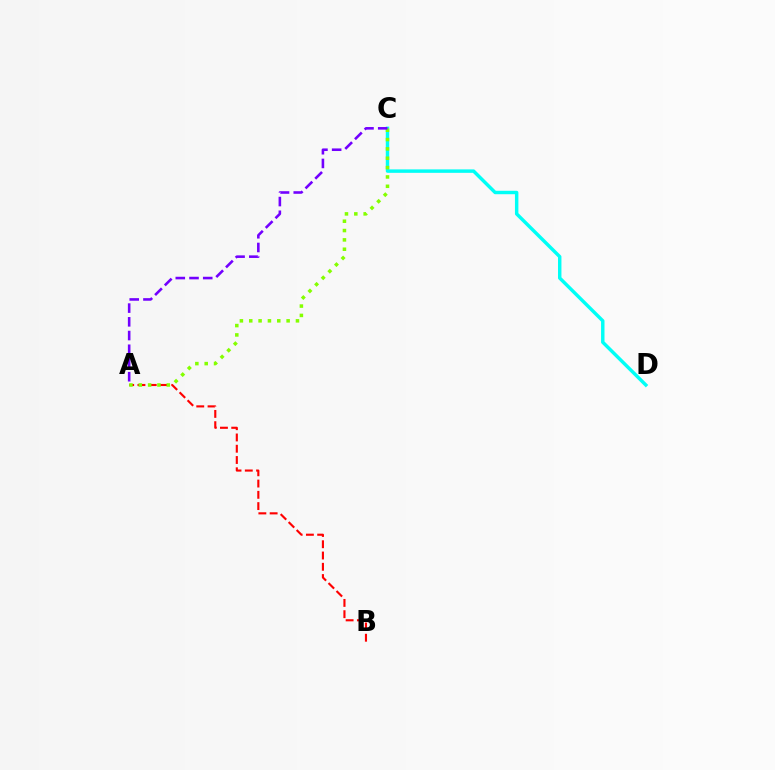{('C', 'D'): [{'color': '#00fff6', 'line_style': 'solid', 'thickness': 2.48}], ('A', 'B'): [{'color': '#ff0000', 'line_style': 'dashed', 'thickness': 1.53}], ('A', 'C'): [{'color': '#84ff00', 'line_style': 'dotted', 'thickness': 2.54}, {'color': '#7200ff', 'line_style': 'dashed', 'thickness': 1.86}]}